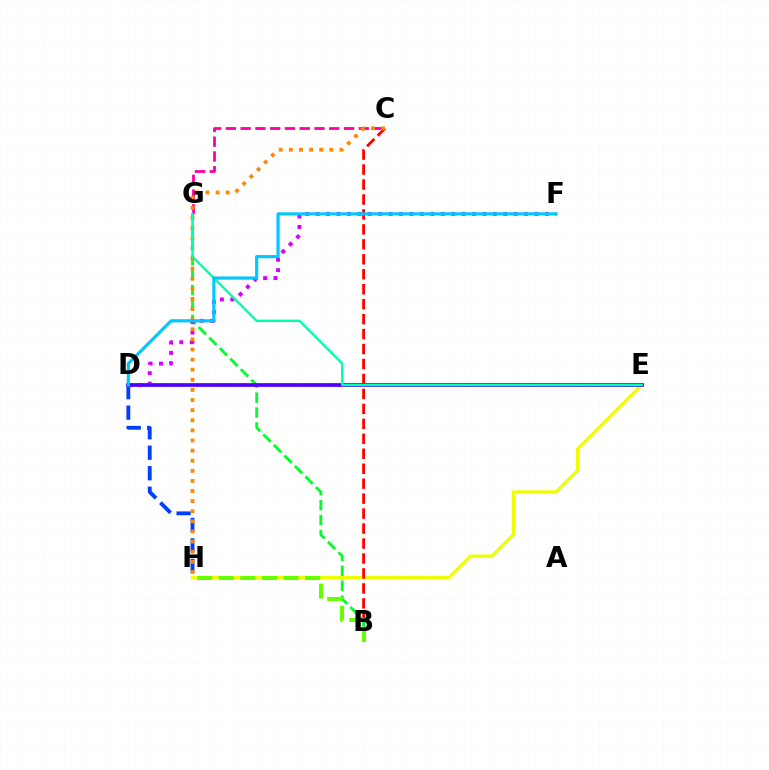{('E', 'H'): [{'color': '#eeff00', 'line_style': 'solid', 'thickness': 2.34}], ('B', 'C'): [{'color': '#ff0000', 'line_style': 'dashed', 'thickness': 2.03}], ('B', 'G'): [{'color': '#00ff27', 'line_style': 'dashed', 'thickness': 2.02}], ('D', 'H'): [{'color': '#003fff', 'line_style': 'dashed', 'thickness': 2.78}], ('C', 'G'): [{'color': '#ff00a0', 'line_style': 'dashed', 'thickness': 2.01}], ('D', 'F'): [{'color': '#d600ff', 'line_style': 'dotted', 'thickness': 2.83}, {'color': '#00c7ff', 'line_style': 'solid', 'thickness': 2.28}], ('C', 'H'): [{'color': '#ff8800', 'line_style': 'dotted', 'thickness': 2.75}], ('D', 'E'): [{'color': '#4f00ff', 'line_style': 'solid', 'thickness': 2.68}], ('E', 'G'): [{'color': '#00ffaf', 'line_style': 'solid', 'thickness': 1.73}], ('B', 'H'): [{'color': '#66ff00', 'line_style': 'dashed', 'thickness': 2.93}]}